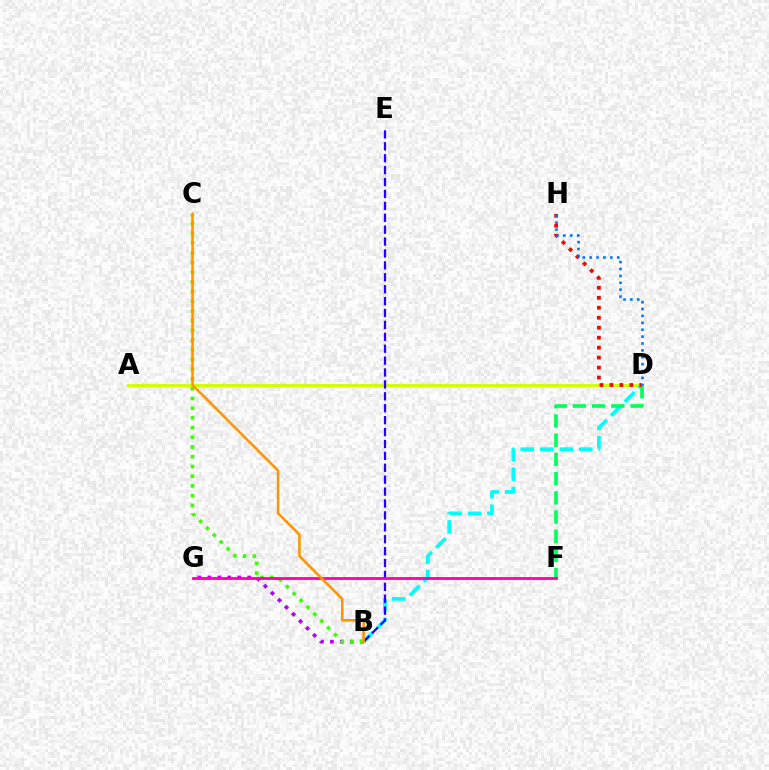{('A', 'D'): [{'color': '#d1ff00', 'line_style': 'solid', 'thickness': 2.09}], ('B', 'D'): [{'color': '#00fff6', 'line_style': 'dashed', 'thickness': 2.65}], ('D', 'F'): [{'color': '#00ff5c', 'line_style': 'dashed', 'thickness': 2.61}], ('D', 'H'): [{'color': '#ff0000', 'line_style': 'dotted', 'thickness': 2.71}, {'color': '#0074ff', 'line_style': 'dotted', 'thickness': 1.87}], ('B', 'G'): [{'color': '#b900ff', 'line_style': 'dotted', 'thickness': 2.7}], ('B', 'C'): [{'color': '#3dff00', 'line_style': 'dotted', 'thickness': 2.64}, {'color': '#ff9400', 'line_style': 'solid', 'thickness': 1.83}], ('B', 'E'): [{'color': '#2500ff', 'line_style': 'dashed', 'thickness': 1.62}], ('F', 'G'): [{'color': '#ff00ac', 'line_style': 'solid', 'thickness': 2.02}]}